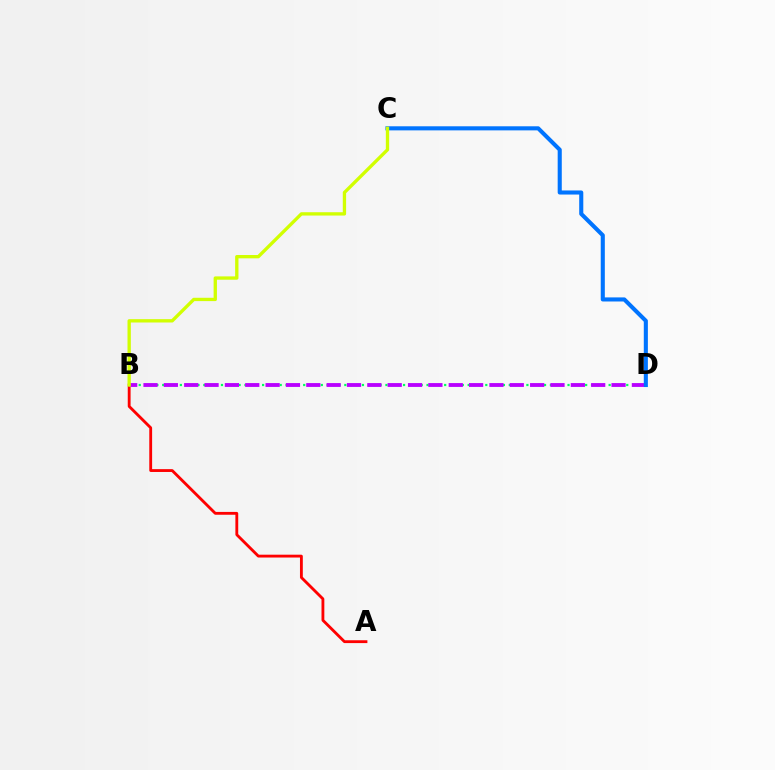{('A', 'B'): [{'color': '#ff0000', 'line_style': 'solid', 'thickness': 2.04}], ('B', 'D'): [{'color': '#00ff5c', 'line_style': 'dotted', 'thickness': 1.6}, {'color': '#b900ff', 'line_style': 'dashed', 'thickness': 2.76}], ('C', 'D'): [{'color': '#0074ff', 'line_style': 'solid', 'thickness': 2.94}], ('B', 'C'): [{'color': '#d1ff00', 'line_style': 'solid', 'thickness': 2.4}]}